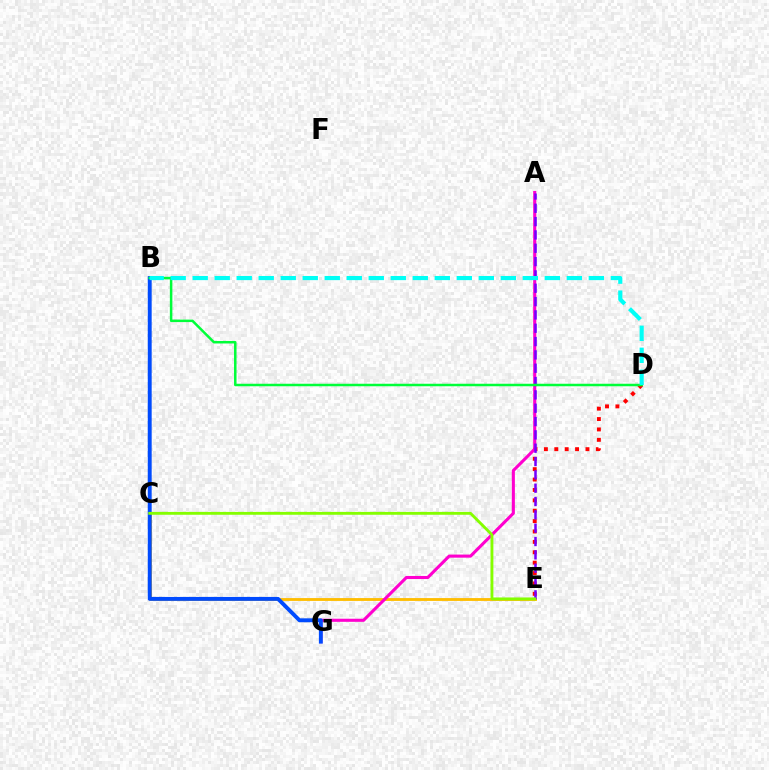{('C', 'E'): [{'color': '#ffbd00', 'line_style': 'solid', 'thickness': 2.05}, {'color': '#84ff00', 'line_style': 'solid', 'thickness': 2.06}], ('D', 'E'): [{'color': '#ff0000', 'line_style': 'dotted', 'thickness': 2.82}], ('A', 'G'): [{'color': '#ff00cf', 'line_style': 'solid', 'thickness': 2.23}], ('B', 'G'): [{'color': '#004bff', 'line_style': 'solid', 'thickness': 2.81}], ('A', 'E'): [{'color': '#7200ff', 'line_style': 'dashed', 'thickness': 1.81}], ('B', 'D'): [{'color': '#00ff39', 'line_style': 'solid', 'thickness': 1.8}, {'color': '#00fff6', 'line_style': 'dashed', 'thickness': 2.99}]}